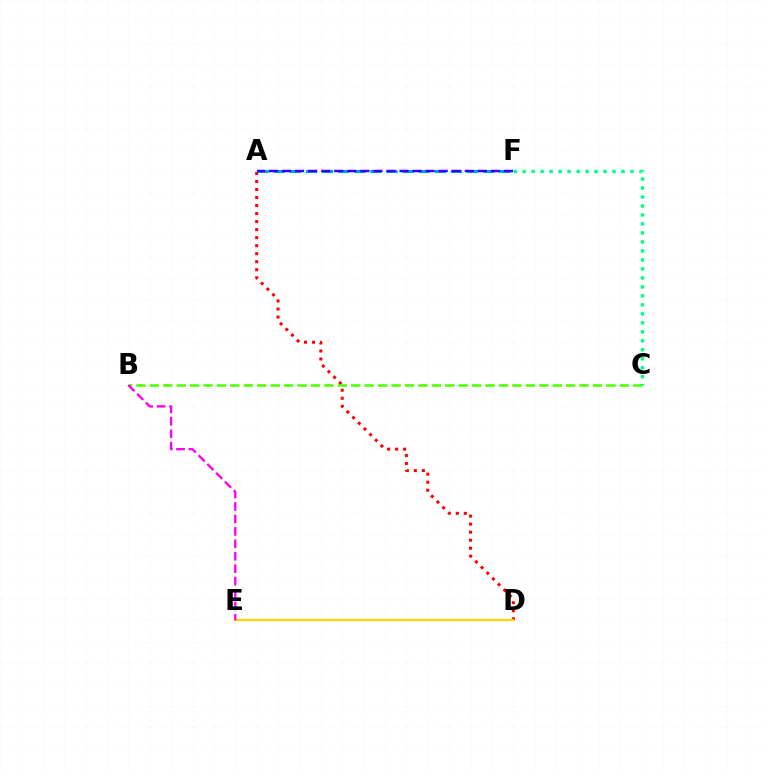{('A', 'D'): [{'color': '#ff0000', 'line_style': 'dotted', 'thickness': 2.18}], ('A', 'F'): [{'color': '#009eff', 'line_style': 'dashed', 'thickness': 2.19}, {'color': '#3700ff', 'line_style': 'dashed', 'thickness': 1.77}], ('D', 'E'): [{'color': '#ffd500', 'line_style': 'solid', 'thickness': 1.6}], ('B', 'C'): [{'color': '#4fff00', 'line_style': 'dashed', 'thickness': 1.82}], ('C', 'F'): [{'color': '#00ff86', 'line_style': 'dotted', 'thickness': 2.44}], ('B', 'E'): [{'color': '#ff00ed', 'line_style': 'dashed', 'thickness': 1.69}]}